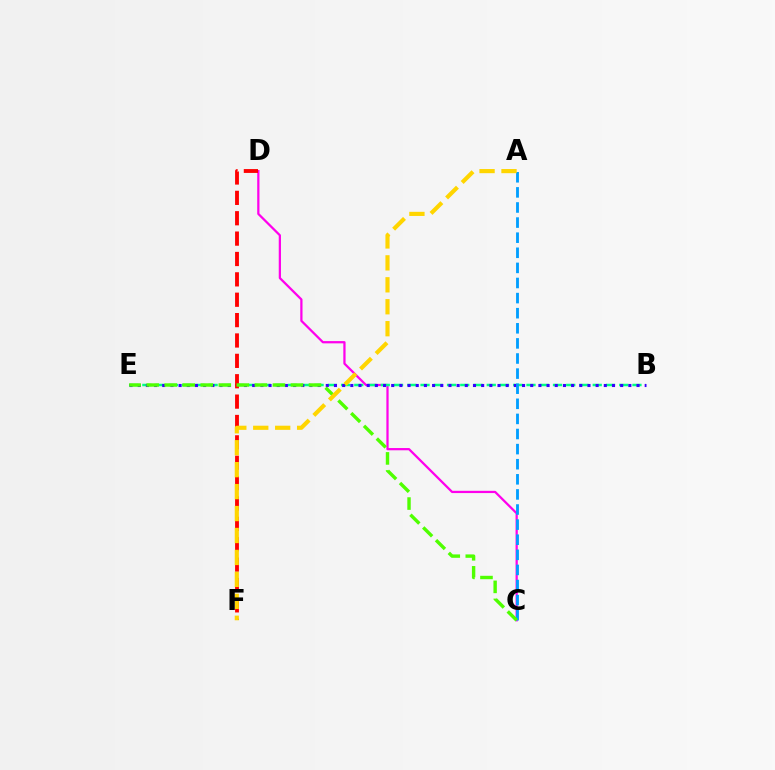{('C', 'D'): [{'color': '#ff00ed', 'line_style': 'solid', 'thickness': 1.62}], ('B', 'E'): [{'color': '#00ff86', 'line_style': 'dashed', 'thickness': 1.8}, {'color': '#3700ff', 'line_style': 'dotted', 'thickness': 2.22}], ('D', 'F'): [{'color': '#ff0000', 'line_style': 'dashed', 'thickness': 2.77}], ('A', 'C'): [{'color': '#009eff', 'line_style': 'dashed', 'thickness': 2.05}], ('C', 'E'): [{'color': '#4fff00', 'line_style': 'dashed', 'thickness': 2.45}], ('A', 'F'): [{'color': '#ffd500', 'line_style': 'dashed', 'thickness': 2.98}]}